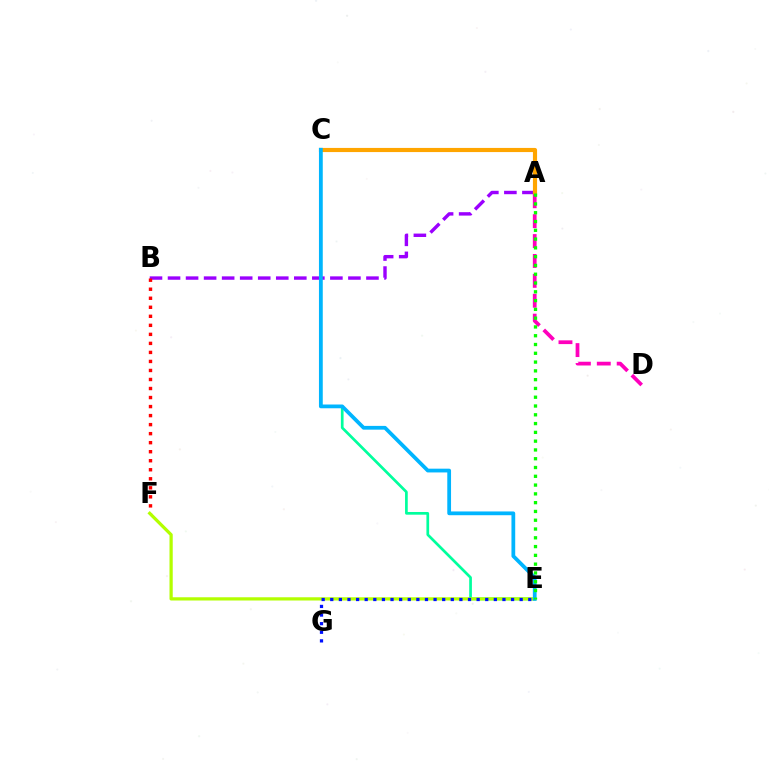{('A', 'B'): [{'color': '#9b00ff', 'line_style': 'dashed', 'thickness': 2.45}], ('B', 'F'): [{'color': '#ff0000', 'line_style': 'dotted', 'thickness': 2.45}], ('A', 'C'): [{'color': '#ffa500', 'line_style': 'solid', 'thickness': 2.99}], ('C', 'E'): [{'color': '#00ff9d', 'line_style': 'solid', 'thickness': 1.94}, {'color': '#00b5ff', 'line_style': 'solid', 'thickness': 2.71}], ('E', 'F'): [{'color': '#b3ff00', 'line_style': 'solid', 'thickness': 2.33}], ('E', 'G'): [{'color': '#0010ff', 'line_style': 'dotted', 'thickness': 2.34}], ('A', 'D'): [{'color': '#ff00bd', 'line_style': 'dashed', 'thickness': 2.7}], ('A', 'E'): [{'color': '#08ff00', 'line_style': 'dotted', 'thickness': 2.39}]}